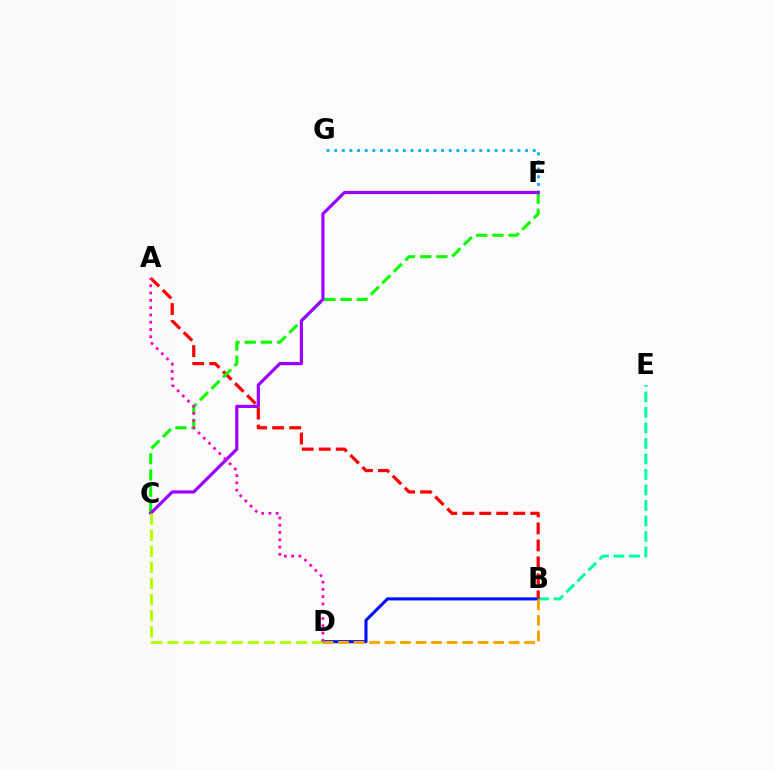{('B', 'D'): [{'color': '#0010ff', 'line_style': 'solid', 'thickness': 2.22}, {'color': '#ffa500', 'line_style': 'dashed', 'thickness': 2.11}], ('B', 'E'): [{'color': '#00ff9d', 'line_style': 'dashed', 'thickness': 2.11}], ('A', 'B'): [{'color': '#ff0000', 'line_style': 'dashed', 'thickness': 2.31}], ('F', 'G'): [{'color': '#00b5ff', 'line_style': 'dotted', 'thickness': 2.08}], ('C', 'F'): [{'color': '#08ff00', 'line_style': 'dashed', 'thickness': 2.2}, {'color': '#9b00ff', 'line_style': 'solid', 'thickness': 2.29}], ('C', 'D'): [{'color': '#b3ff00', 'line_style': 'dashed', 'thickness': 2.19}], ('A', 'D'): [{'color': '#ff00bd', 'line_style': 'dotted', 'thickness': 1.98}]}